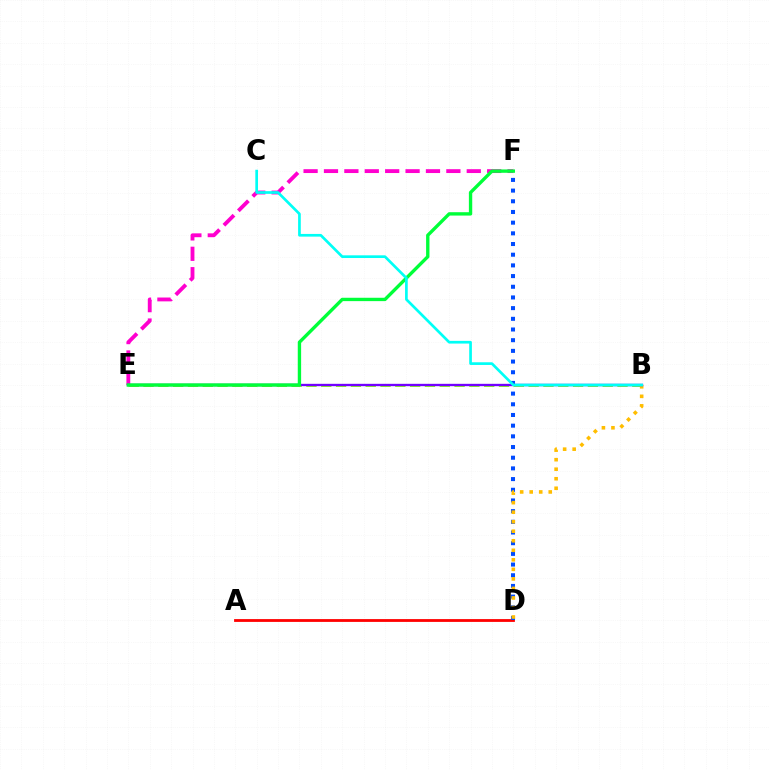{('A', 'D'): [{'color': '#ff0000', 'line_style': 'solid', 'thickness': 2.02}], ('B', 'E'): [{'color': '#84ff00', 'line_style': 'dashed', 'thickness': 2.01}, {'color': '#7200ff', 'line_style': 'solid', 'thickness': 1.69}], ('E', 'F'): [{'color': '#ff00cf', 'line_style': 'dashed', 'thickness': 2.77}, {'color': '#00ff39', 'line_style': 'solid', 'thickness': 2.42}], ('D', 'F'): [{'color': '#004bff', 'line_style': 'dotted', 'thickness': 2.9}], ('B', 'D'): [{'color': '#ffbd00', 'line_style': 'dotted', 'thickness': 2.59}], ('B', 'C'): [{'color': '#00fff6', 'line_style': 'solid', 'thickness': 1.94}]}